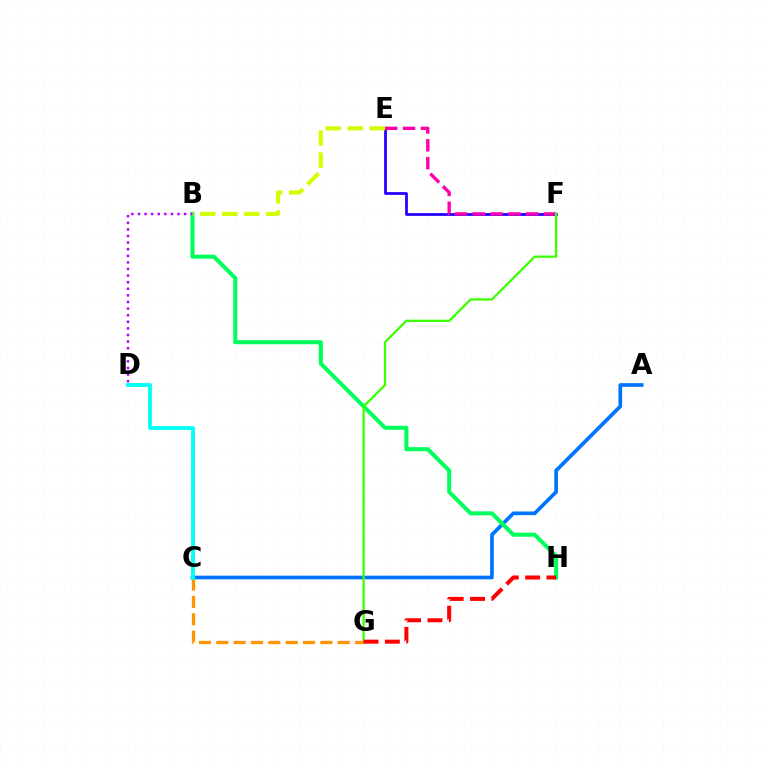{('A', 'C'): [{'color': '#0074ff', 'line_style': 'solid', 'thickness': 2.66}], ('E', 'F'): [{'color': '#2500ff', 'line_style': 'solid', 'thickness': 1.99}, {'color': '#ff00ac', 'line_style': 'dashed', 'thickness': 2.42}], ('B', 'H'): [{'color': '#00ff5c', 'line_style': 'solid', 'thickness': 2.91}], ('F', 'G'): [{'color': '#3dff00', 'line_style': 'solid', 'thickness': 1.64}], ('C', 'G'): [{'color': '#ff9400', 'line_style': 'dashed', 'thickness': 2.36}], ('G', 'H'): [{'color': '#ff0000', 'line_style': 'dashed', 'thickness': 2.9}], ('C', 'D'): [{'color': '#00fff6', 'line_style': 'solid', 'thickness': 2.74}], ('B', 'D'): [{'color': '#b900ff', 'line_style': 'dotted', 'thickness': 1.79}], ('B', 'E'): [{'color': '#d1ff00', 'line_style': 'dashed', 'thickness': 3.0}]}